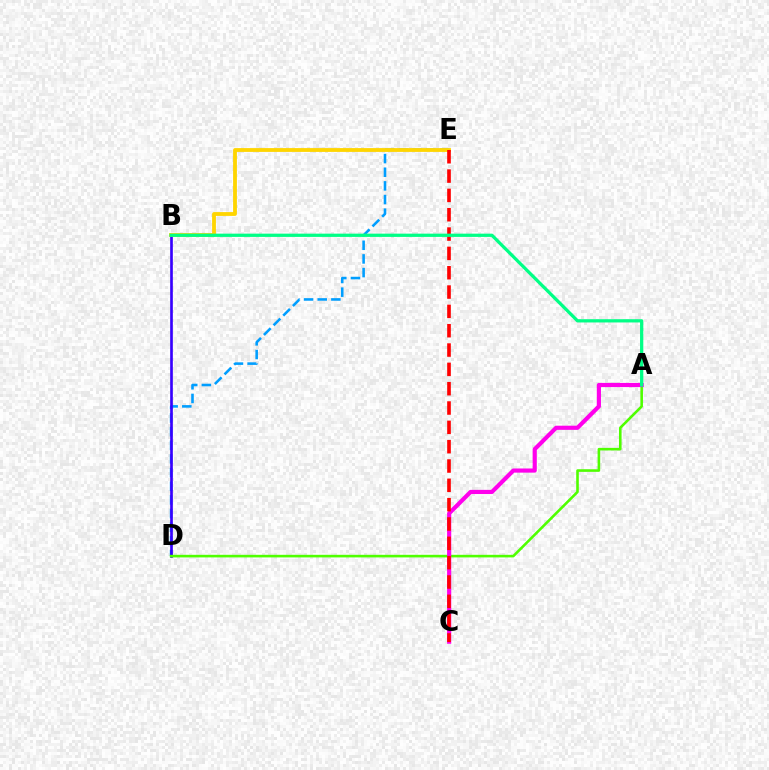{('D', 'E'): [{'color': '#009eff', 'line_style': 'dashed', 'thickness': 1.85}], ('B', 'D'): [{'color': '#3700ff', 'line_style': 'solid', 'thickness': 1.92}], ('A', 'D'): [{'color': '#4fff00', 'line_style': 'solid', 'thickness': 1.87}], ('A', 'C'): [{'color': '#ff00ed', 'line_style': 'solid', 'thickness': 2.99}], ('B', 'E'): [{'color': '#ffd500', 'line_style': 'solid', 'thickness': 2.75}], ('C', 'E'): [{'color': '#ff0000', 'line_style': 'dashed', 'thickness': 2.63}], ('A', 'B'): [{'color': '#00ff86', 'line_style': 'solid', 'thickness': 2.35}]}